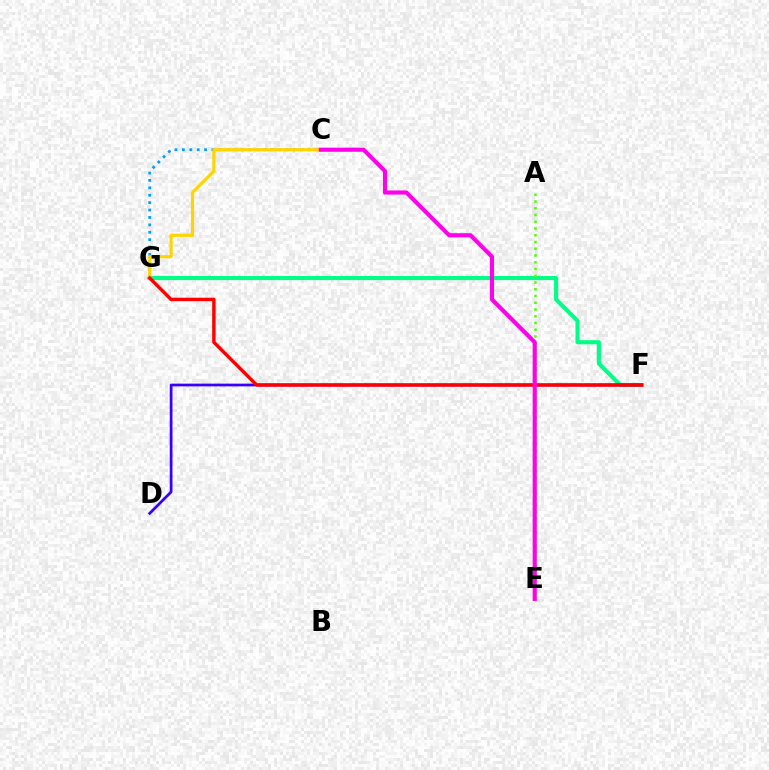{('C', 'G'): [{'color': '#009eff', 'line_style': 'dotted', 'thickness': 2.01}, {'color': '#ffd500', 'line_style': 'solid', 'thickness': 2.29}], ('F', 'G'): [{'color': '#00ff86', 'line_style': 'solid', 'thickness': 2.94}, {'color': '#ff0000', 'line_style': 'solid', 'thickness': 2.47}], ('D', 'F'): [{'color': '#3700ff', 'line_style': 'solid', 'thickness': 1.97}], ('A', 'E'): [{'color': '#4fff00', 'line_style': 'dotted', 'thickness': 1.83}], ('C', 'E'): [{'color': '#ff00ed', 'line_style': 'solid', 'thickness': 2.98}]}